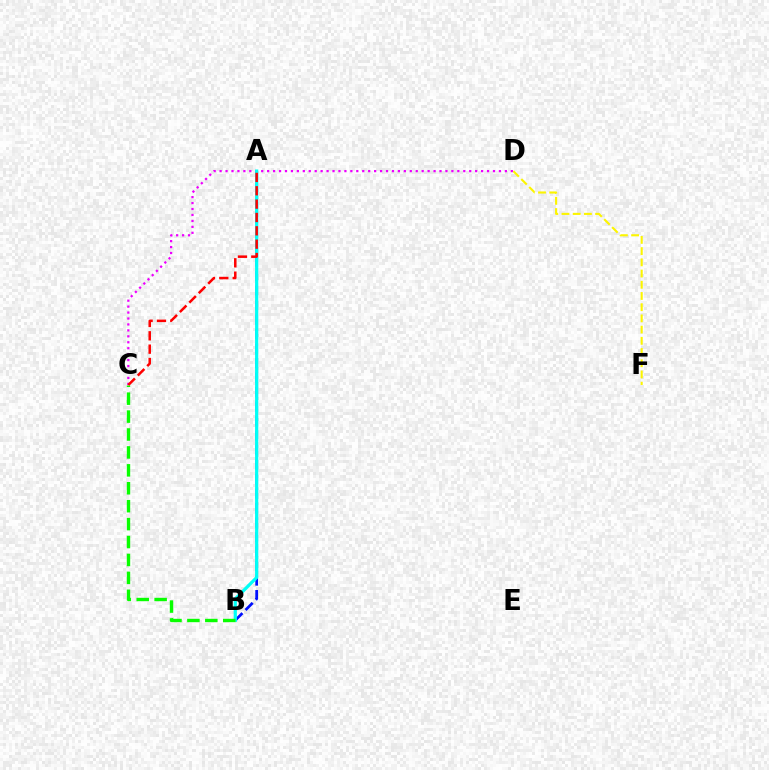{('A', 'B'): [{'color': '#0010ff', 'line_style': 'dashed', 'thickness': 1.97}, {'color': '#00fff6', 'line_style': 'solid', 'thickness': 2.32}], ('D', 'F'): [{'color': '#fcf500', 'line_style': 'dashed', 'thickness': 1.52}], ('C', 'D'): [{'color': '#ee00ff', 'line_style': 'dotted', 'thickness': 1.61}], ('B', 'C'): [{'color': '#08ff00', 'line_style': 'dashed', 'thickness': 2.43}], ('A', 'C'): [{'color': '#ff0000', 'line_style': 'dashed', 'thickness': 1.81}]}